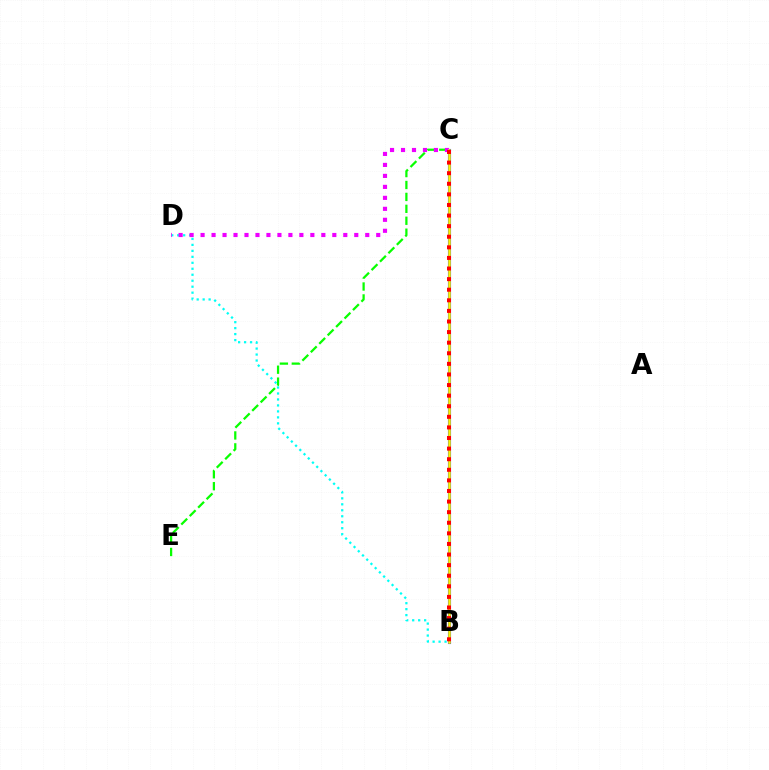{('C', 'E'): [{'color': '#08ff00', 'line_style': 'dashed', 'thickness': 1.62}], ('B', 'D'): [{'color': '#00fff6', 'line_style': 'dotted', 'thickness': 1.62}], ('B', 'C'): [{'color': '#0010ff', 'line_style': 'solid', 'thickness': 2.22}, {'color': '#fcf500', 'line_style': 'solid', 'thickness': 1.85}, {'color': '#ff0000', 'line_style': 'dotted', 'thickness': 2.88}], ('C', 'D'): [{'color': '#ee00ff', 'line_style': 'dotted', 'thickness': 2.98}]}